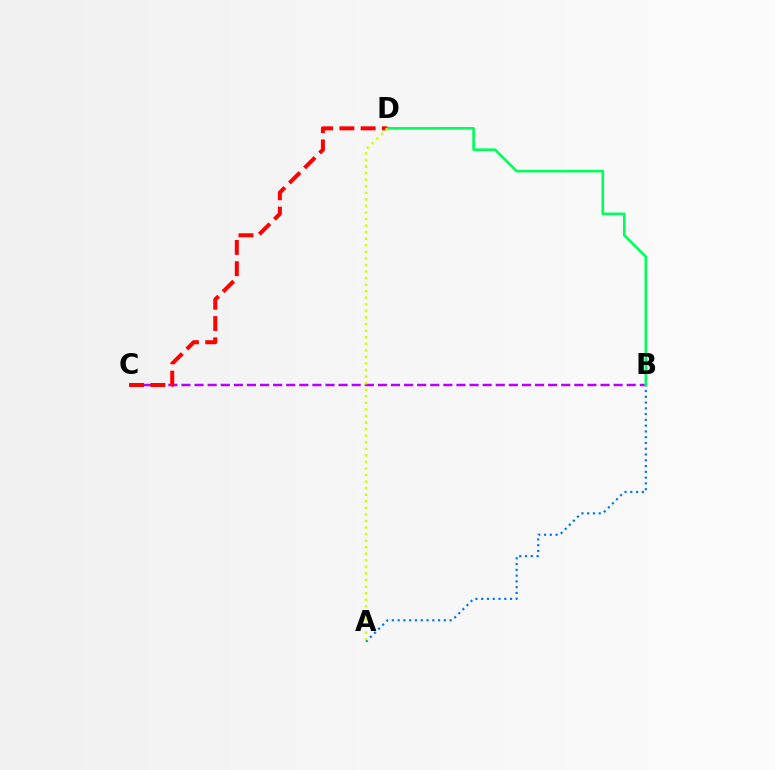{('A', 'B'): [{'color': '#0074ff', 'line_style': 'dotted', 'thickness': 1.57}], ('B', 'C'): [{'color': '#b900ff', 'line_style': 'dashed', 'thickness': 1.78}], ('B', 'D'): [{'color': '#00ff5c', 'line_style': 'solid', 'thickness': 1.9}], ('C', 'D'): [{'color': '#ff0000', 'line_style': 'dashed', 'thickness': 2.89}], ('A', 'D'): [{'color': '#d1ff00', 'line_style': 'dotted', 'thickness': 1.78}]}